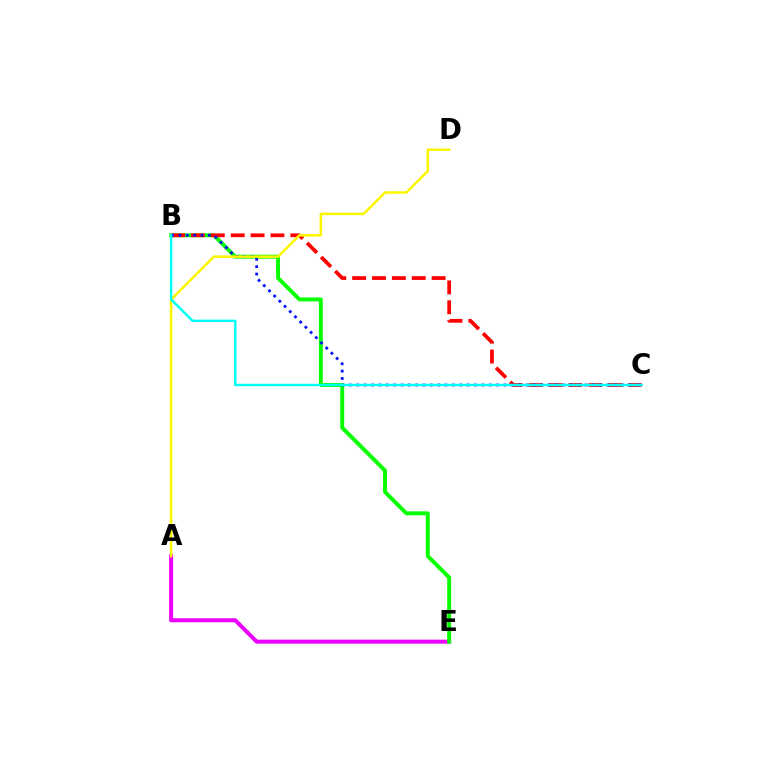{('A', 'E'): [{'color': '#ee00ff', 'line_style': 'solid', 'thickness': 2.88}], ('B', 'E'): [{'color': '#08ff00', 'line_style': 'solid', 'thickness': 2.83}], ('B', 'C'): [{'color': '#ff0000', 'line_style': 'dashed', 'thickness': 2.7}, {'color': '#0010ff', 'line_style': 'dotted', 'thickness': 2.0}, {'color': '#00fff6', 'line_style': 'solid', 'thickness': 1.75}], ('A', 'D'): [{'color': '#fcf500', 'line_style': 'solid', 'thickness': 1.82}]}